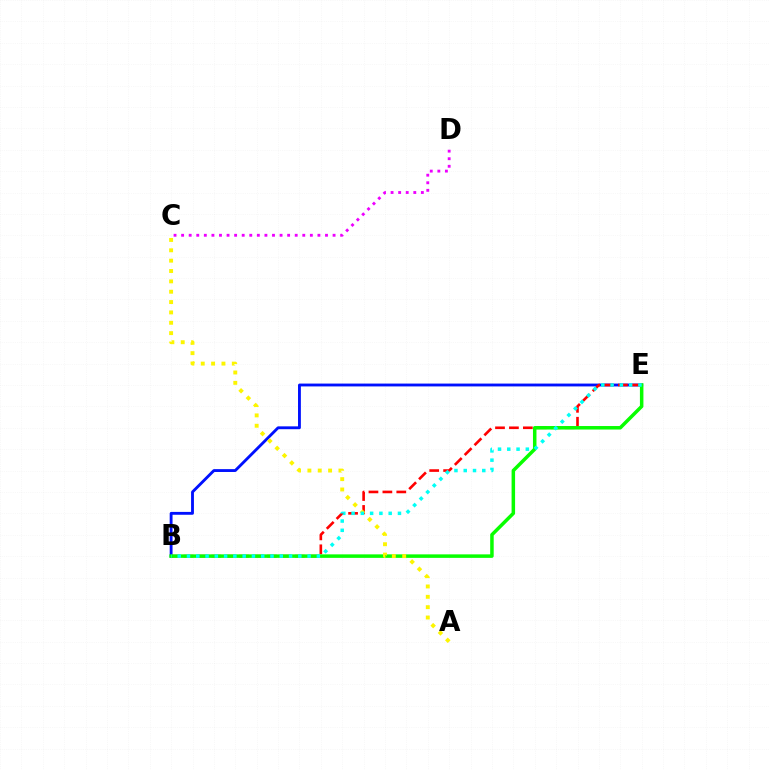{('B', 'E'): [{'color': '#0010ff', 'line_style': 'solid', 'thickness': 2.05}, {'color': '#ff0000', 'line_style': 'dashed', 'thickness': 1.89}, {'color': '#08ff00', 'line_style': 'solid', 'thickness': 2.52}, {'color': '#00fff6', 'line_style': 'dotted', 'thickness': 2.52}], ('A', 'C'): [{'color': '#fcf500', 'line_style': 'dotted', 'thickness': 2.81}], ('C', 'D'): [{'color': '#ee00ff', 'line_style': 'dotted', 'thickness': 2.06}]}